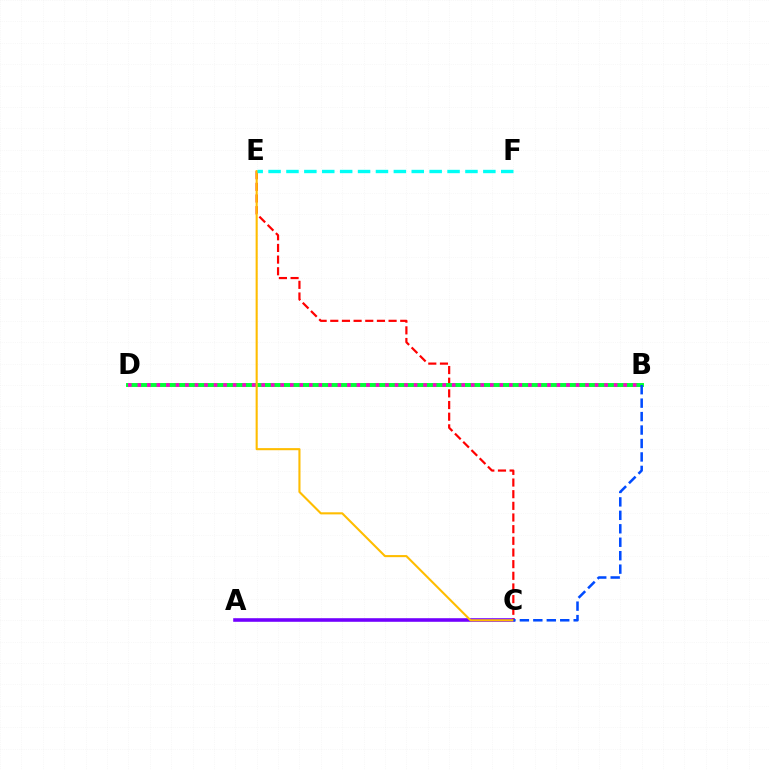{('A', 'C'): [{'color': '#7200ff', 'line_style': 'solid', 'thickness': 2.58}], ('B', 'D'): [{'color': '#84ff00', 'line_style': 'solid', 'thickness': 2.53}, {'color': '#00ff39', 'line_style': 'solid', 'thickness': 2.79}, {'color': '#ff00cf', 'line_style': 'dotted', 'thickness': 2.59}], ('C', 'E'): [{'color': '#ff0000', 'line_style': 'dashed', 'thickness': 1.58}, {'color': '#ffbd00', 'line_style': 'solid', 'thickness': 1.51}], ('B', 'C'): [{'color': '#004bff', 'line_style': 'dashed', 'thickness': 1.83}], ('E', 'F'): [{'color': '#00fff6', 'line_style': 'dashed', 'thickness': 2.43}]}